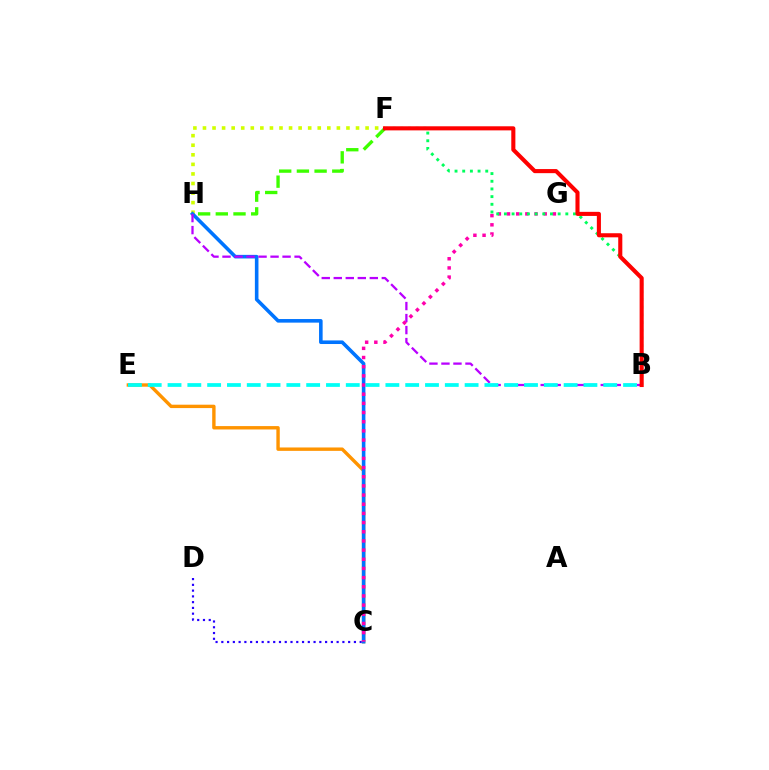{('F', 'H'): [{'color': '#d1ff00', 'line_style': 'dotted', 'thickness': 2.6}, {'color': '#3dff00', 'line_style': 'dashed', 'thickness': 2.4}], ('C', 'D'): [{'color': '#2500ff', 'line_style': 'dotted', 'thickness': 1.57}], ('C', 'E'): [{'color': '#ff9400', 'line_style': 'solid', 'thickness': 2.44}], ('C', 'H'): [{'color': '#0074ff', 'line_style': 'solid', 'thickness': 2.59}], ('B', 'H'): [{'color': '#b900ff', 'line_style': 'dashed', 'thickness': 1.63}], ('C', 'G'): [{'color': '#ff00ac', 'line_style': 'dotted', 'thickness': 2.49}], ('B', 'F'): [{'color': '#00ff5c', 'line_style': 'dotted', 'thickness': 2.09}, {'color': '#ff0000', 'line_style': 'solid', 'thickness': 2.94}], ('B', 'E'): [{'color': '#00fff6', 'line_style': 'dashed', 'thickness': 2.69}]}